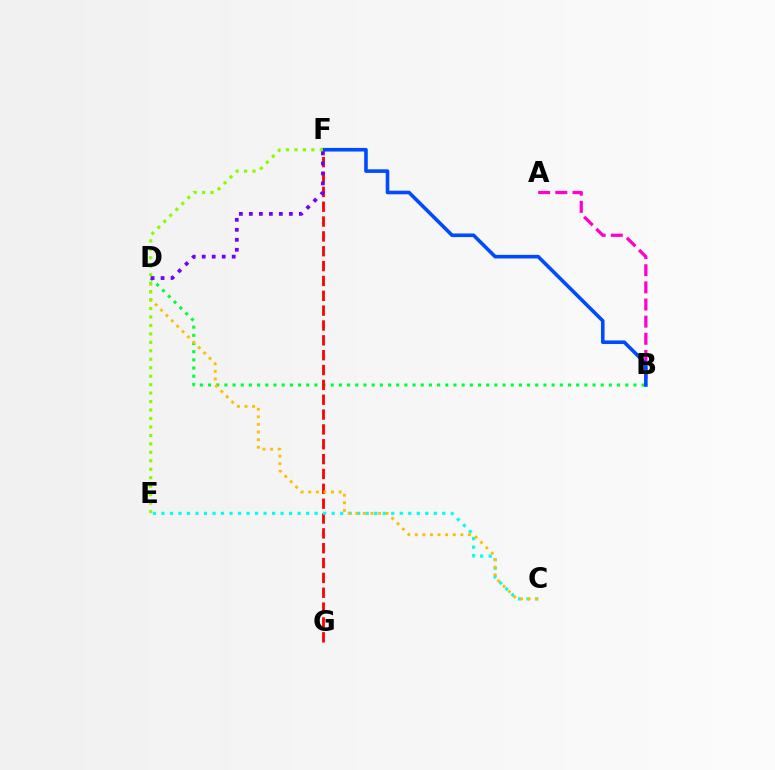{('B', 'D'): [{'color': '#00ff39', 'line_style': 'dotted', 'thickness': 2.22}], ('F', 'G'): [{'color': '#ff0000', 'line_style': 'dashed', 'thickness': 2.02}], ('C', 'E'): [{'color': '#00fff6', 'line_style': 'dotted', 'thickness': 2.31}], ('A', 'B'): [{'color': '#ff00cf', 'line_style': 'dashed', 'thickness': 2.33}], ('C', 'D'): [{'color': '#ffbd00', 'line_style': 'dotted', 'thickness': 2.06}], ('B', 'F'): [{'color': '#004bff', 'line_style': 'solid', 'thickness': 2.6}], ('E', 'F'): [{'color': '#84ff00', 'line_style': 'dotted', 'thickness': 2.3}], ('D', 'F'): [{'color': '#7200ff', 'line_style': 'dotted', 'thickness': 2.71}]}